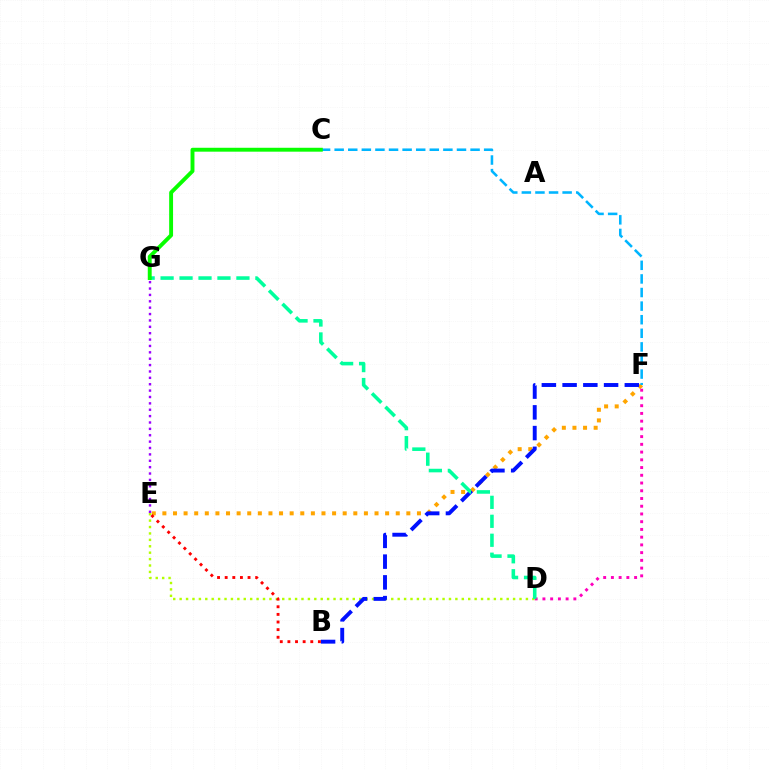{('E', 'F'): [{'color': '#ffa500', 'line_style': 'dotted', 'thickness': 2.88}], ('D', 'F'): [{'color': '#ff00bd', 'line_style': 'dotted', 'thickness': 2.1}], ('D', 'E'): [{'color': '#b3ff00', 'line_style': 'dotted', 'thickness': 1.74}], ('B', 'F'): [{'color': '#0010ff', 'line_style': 'dashed', 'thickness': 2.82}], ('E', 'G'): [{'color': '#9b00ff', 'line_style': 'dotted', 'thickness': 1.73}], ('B', 'E'): [{'color': '#ff0000', 'line_style': 'dotted', 'thickness': 2.07}], ('D', 'G'): [{'color': '#00ff9d', 'line_style': 'dashed', 'thickness': 2.58}], ('C', 'F'): [{'color': '#00b5ff', 'line_style': 'dashed', 'thickness': 1.85}], ('C', 'G'): [{'color': '#08ff00', 'line_style': 'solid', 'thickness': 2.8}]}